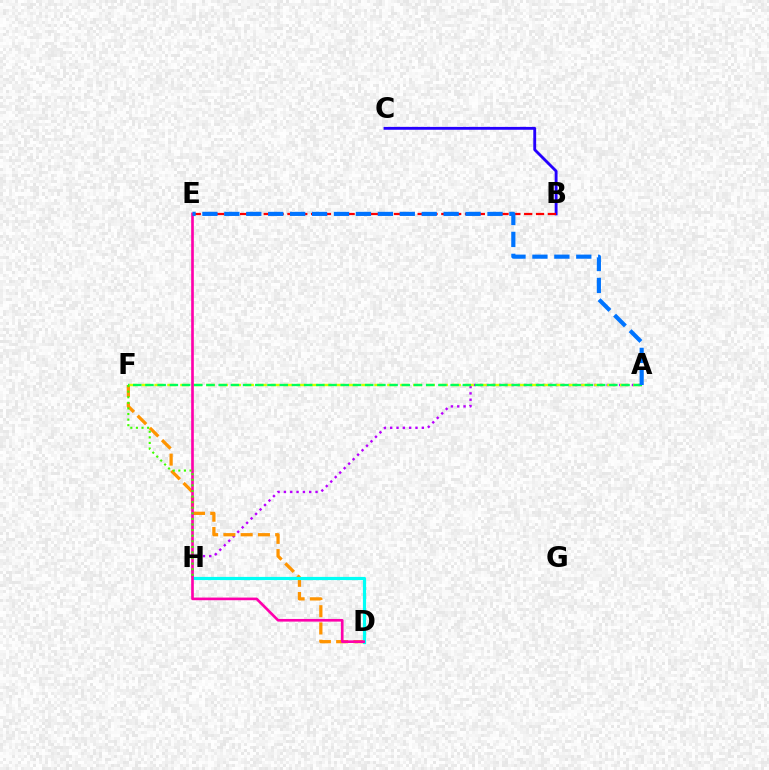{('A', 'H'): [{'color': '#b900ff', 'line_style': 'dotted', 'thickness': 1.72}], ('D', 'F'): [{'color': '#ff9400', 'line_style': 'dashed', 'thickness': 2.35}], ('B', 'C'): [{'color': '#2500ff', 'line_style': 'solid', 'thickness': 2.06}], ('A', 'F'): [{'color': '#d1ff00', 'line_style': 'dashed', 'thickness': 1.76}, {'color': '#00ff5c', 'line_style': 'dashed', 'thickness': 1.66}], ('B', 'E'): [{'color': '#ff0000', 'line_style': 'dashed', 'thickness': 1.61}], ('D', 'H'): [{'color': '#00fff6', 'line_style': 'solid', 'thickness': 2.29}], ('D', 'E'): [{'color': '#ff00ac', 'line_style': 'solid', 'thickness': 1.91}], ('A', 'E'): [{'color': '#0074ff', 'line_style': 'dashed', 'thickness': 2.98}], ('F', 'H'): [{'color': '#3dff00', 'line_style': 'dotted', 'thickness': 1.52}]}